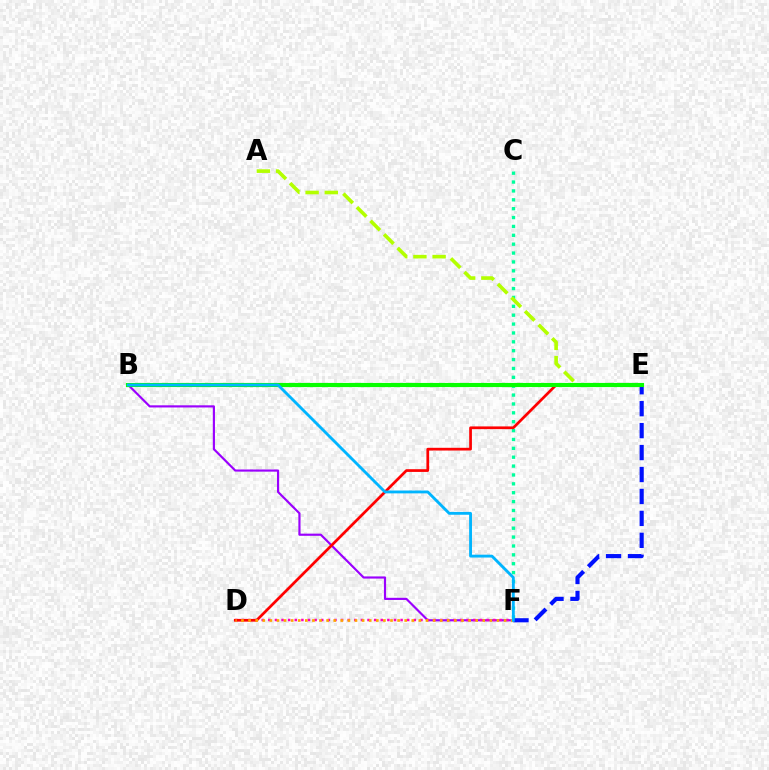{('B', 'F'): [{'color': '#9b00ff', 'line_style': 'solid', 'thickness': 1.56}, {'color': '#00b5ff', 'line_style': 'solid', 'thickness': 2.05}], ('C', 'F'): [{'color': '#00ff9d', 'line_style': 'dotted', 'thickness': 2.41}], ('E', 'F'): [{'color': '#0010ff', 'line_style': 'dashed', 'thickness': 2.98}], ('D', 'F'): [{'color': '#ff00bd', 'line_style': 'dotted', 'thickness': 1.8}, {'color': '#ffa500', 'line_style': 'dotted', 'thickness': 1.93}], ('D', 'E'): [{'color': '#ff0000', 'line_style': 'solid', 'thickness': 1.96}], ('A', 'E'): [{'color': '#b3ff00', 'line_style': 'dashed', 'thickness': 2.61}], ('B', 'E'): [{'color': '#08ff00', 'line_style': 'solid', 'thickness': 2.97}]}